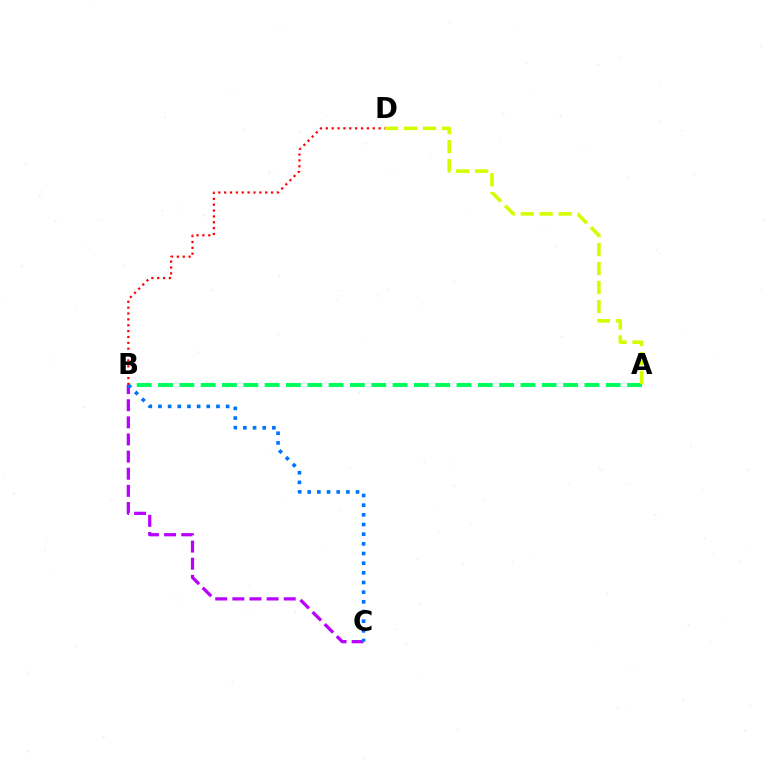{('A', 'B'): [{'color': '#00ff5c', 'line_style': 'dashed', 'thickness': 2.9}], ('B', 'C'): [{'color': '#b900ff', 'line_style': 'dashed', 'thickness': 2.33}, {'color': '#0074ff', 'line_style': 'dotted', 'thickness': 2.63}], ('A', 'D'): [{'color': '#d1ff00', 'line_style': 'dashed', 'thickness': 2.58}], ('B', 'D'): [{'color': '#ff0000', 'line_style': 'dotted', 'thickness': 1.59}]}